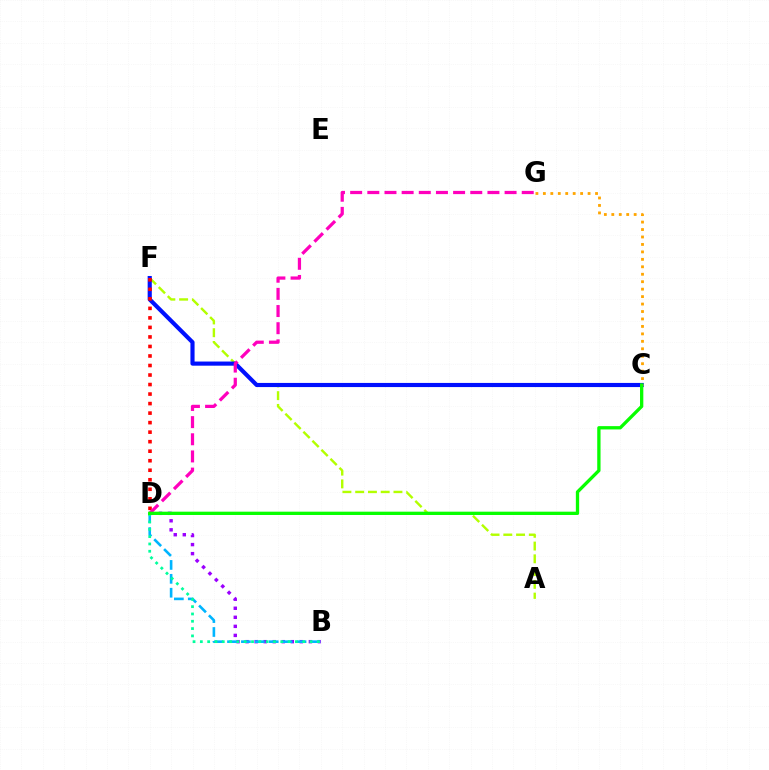{('B', 'D'): [{'color': '#9b00ff', 'line_style': 'dotted', 'thickness': 2.46}, {'color': '#00b5ff', 'line_style': 'dashed', 'thickness': 1.89}, {'color': '#00ff9d', 'line_style': 'dotted', 'thickness': 1.99}], ('A', 'F'): [{'color': '#b3ff00', 'line_style': 'dashed', 'thickness': 1.73}], ('C', 'F'): [{'color': '#0010ff', 'line_style': 'solid', 'thickness': 2.98}], ('C', 'G'): [{'color': '#ffa500', 'line_style': 'dotted', 'thickness': 2.03}], ('D', 'F'): [{'color': '#ff0000', 'line_style': 'dotted', 'thickness': 2.59}], ('D', 'G'): [{'color': '#ff00bd', 'line_style': 'dashed', 'thickness': 2.33}], ('C', 'D'): [{'color': '#08ff00', 'line_style': 'solid', 'thickness': 2.38}]}